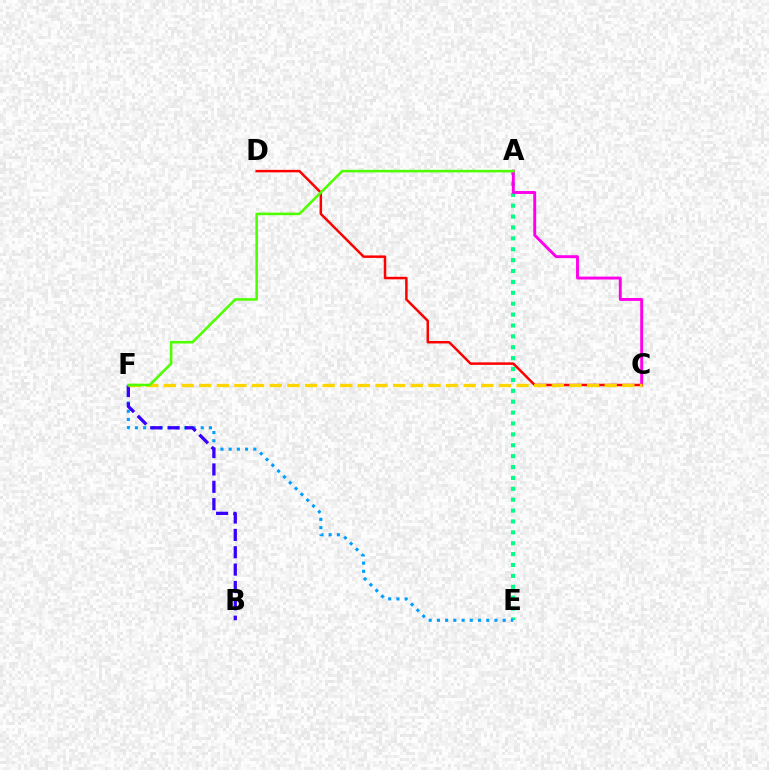{('A', 'E'): [{'color': '#00ff86', 'line_style': 'dotted', 'thickness': 2.96}], ('A', 'C'): [{'color': '#ff00ed', 'line_style': 'solid', 'thickness': 2.09}], ('E', 'F'): [{'color': '#009eff', 'line_style': 'dotted', 'thickness': 2.23}], ('C', 'D'): [{'color': '#ff0000', 'line_style': 'solid', 'thickness': 1.79}], ('B', 'F'): [{'color': '#3700ff', 'line_style': 'dashed', 'thickness': 2.36}], ('C', 'F'): [{'color': '#ffd500', 'line_style': 'dashed', 'thickness': 2.4}], ('A', 'F'): [{'color': '#4fff00', 'line_style': 'solid', 'thickness': 1.86}]}